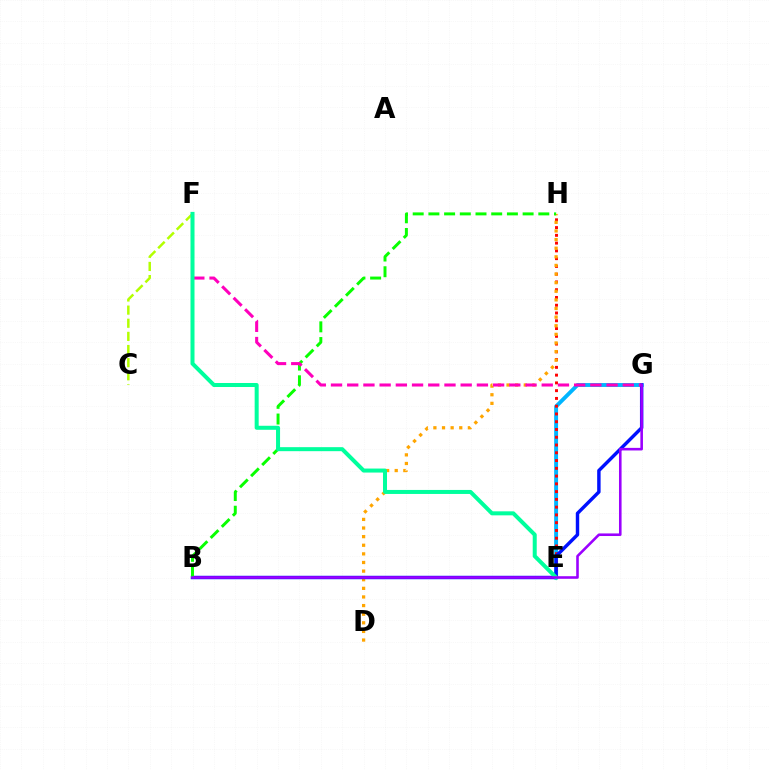{('E', 'G'): [{'color': '#00b5ff', 'line_style': 'solid', 'thickness': 2.81}], ('E', 'H'): [{'color': '#ff0000', 'line_style': 'dotted', 'thickness': 2.11}], ('C', 'F'): [{'color': '#b3ff00', 'line_style': 'dashed', 'thickness': 1.78}], ('D', 'H'): [{'color': '#ffa500', 'line_style': 'dotted', 'thickness': 2.34}], ('B', 'G'): [{'color': '#0010ff', 'line_style': 'solid', 'thickness': 2.47}, {'color': '#9b00ff', 'line_style': 'solid', 'thickness': 1.86}], ('B', 'H'): [{'color': '#08ff00', 'line_style': 'dashed', 'thickness': 2.13}], ('F', 'G'): [{'color': '#ff00bd', 'line_style': 'dashed', 'thickness': 2.2}], ('E', 'F'): [{'color': '#00ff9d', 'line_style': 'solid', 'thickness': 2.89}]}